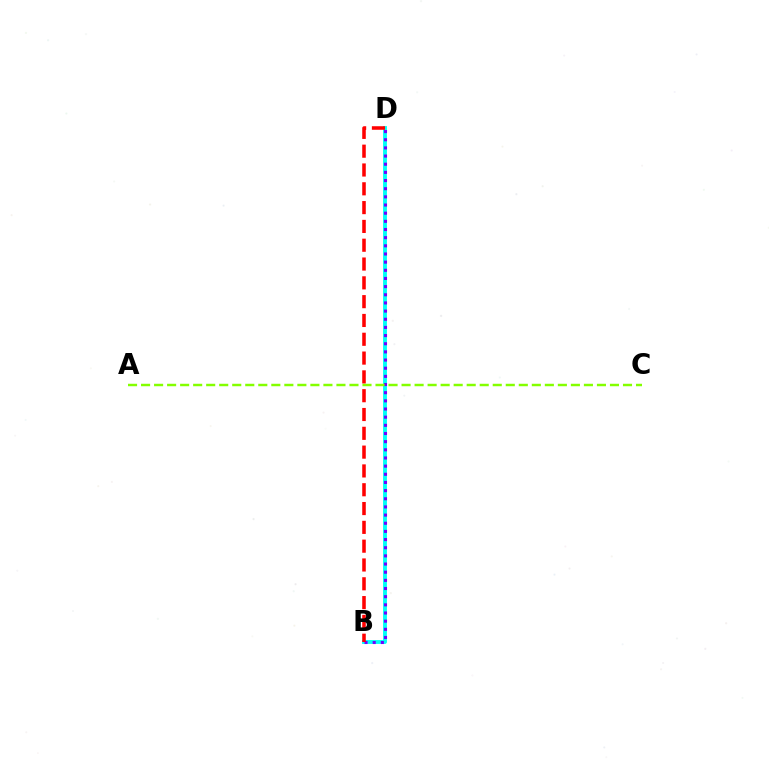{('B', 'D'): [{'color': '#00fff6', 'line_style': 'solid', 'thickness': 2.78}, {'color': '#7200ff', 'line_style': 'dotted', 'thickness': 2.22}, {'color': '#ff0000', 'line_style': 'dashed', 'thickness': 2.56}], ('A', 'C'): [{'color': '#84ff00', 'line_style': 'dashed', 'thickness': 1.77}]}